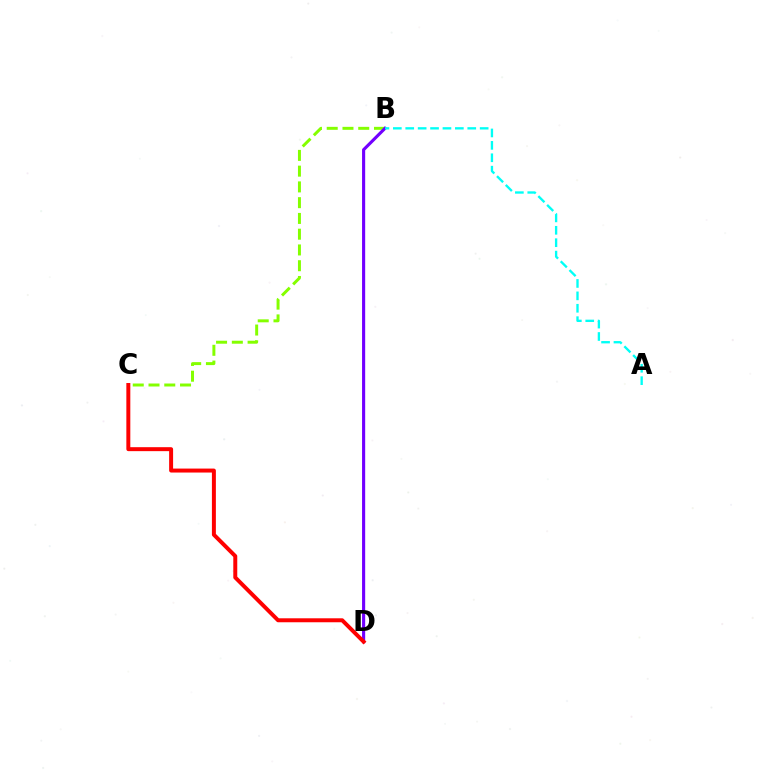{('B', 'C'): [{'color': '#84ff00', 'line_style': 'dashed', 'thickness': 2.14}], ('B', 'D'): [{'color': '#7200ff', 'line_style': 'solid', 'thickness': 2.25}], ('A', 'B'): [{'color': '#00fff6', 'line_style': 'dashed', 'thickness': 1.69}], ('C', 'D'): [{'color': '#ff0000', 'line_style': 'solid', 'thickness': 2.86}]}